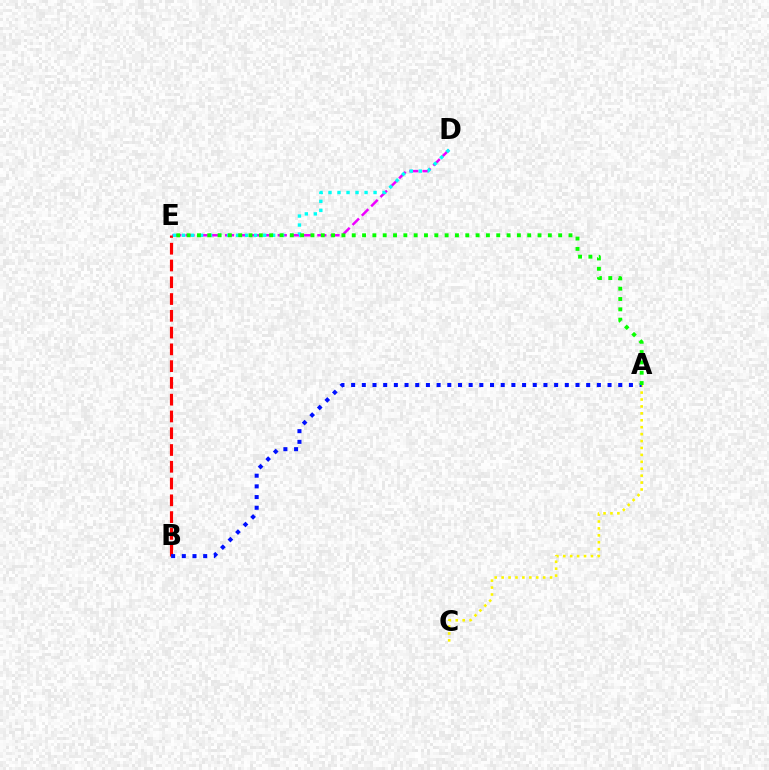{('D', 'E'): [{'color': '#ee00ff', 'line_style': 'dashed', 'thickness': 1.79}, {'color': '#00fff6', 'line_style': 'dotted', 'thickness': 2.45}], ('B', 'E'): [{'color': '#ff0000', 'line_style': 'dashed', 'thickness': 2.28}], ('A', 'C'): [{'color': '#fcf500', 'line_style': 'dotted', 'thickness': 1.88}], ('A', 'B'): [{'color': '#0010ff', 'line_style': 'dotted', 'thickness': 2.9}], ('A', 'E'): [{'color': '#08ff00', 'line_style': 'dotted', 'thickness': 2.8}]}